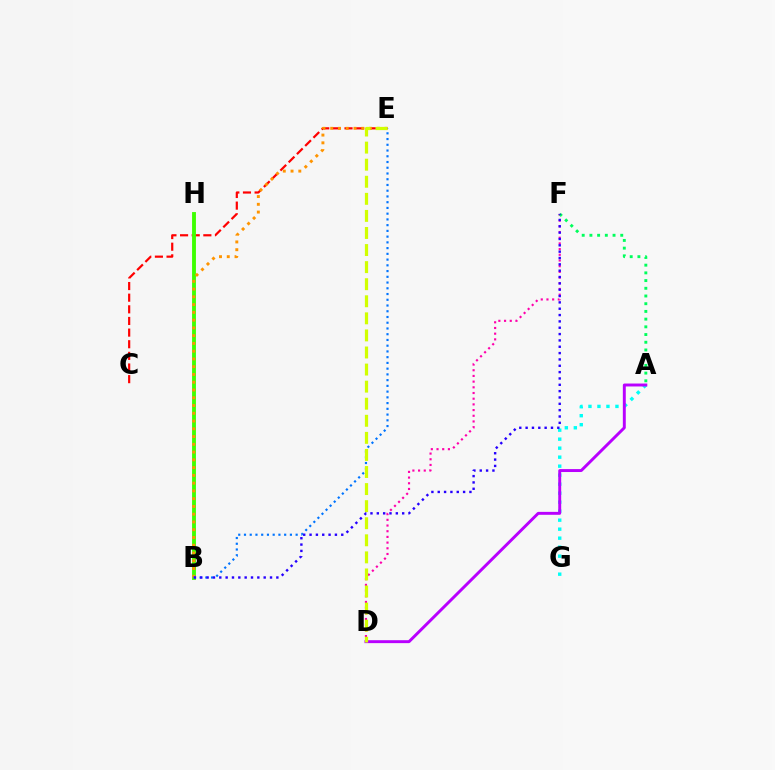{('D', 'F'): [{'color': '#ff00ac', 'line_style': 'dotted', 'thickness': 1.55}], ('A', 'G'): [{'color': '#00fff6', 'line_style': 'dotted', 'thickness': 2.45}], ('C', 'E'): [{'color': '#ff0000', 'line_style': 'dashed', 'thickness': 1.58}], ('B', 'H'): [{'color': '#3dff00', 'line_style': 'solid', 'thickness': 2.78}], ('B', 'E'): [{'color': '#ff9400', 'line_style': 'dotted', 'thickness': 2.11}, {'color': '#0074ff', 'line_style': 'dotted', 'thickness': 1.56}], ('A', 'D'): [{'color': '#b900ff', 'line_style': 'solid', 'thickness': 2.11}], ('A', 'F'): [{'color': '#00ff5c', 'line_style': 'dotted', 'thickness': 2.09}], ('D', 'E'): [{'color': '#d1ff00', 'line_style': 'dashed', 'thickness': 2.32}], ('B', 'F'): [{'color': '#2500ff', 'line_style': 'dotted', 'thickness': 1.72}]}